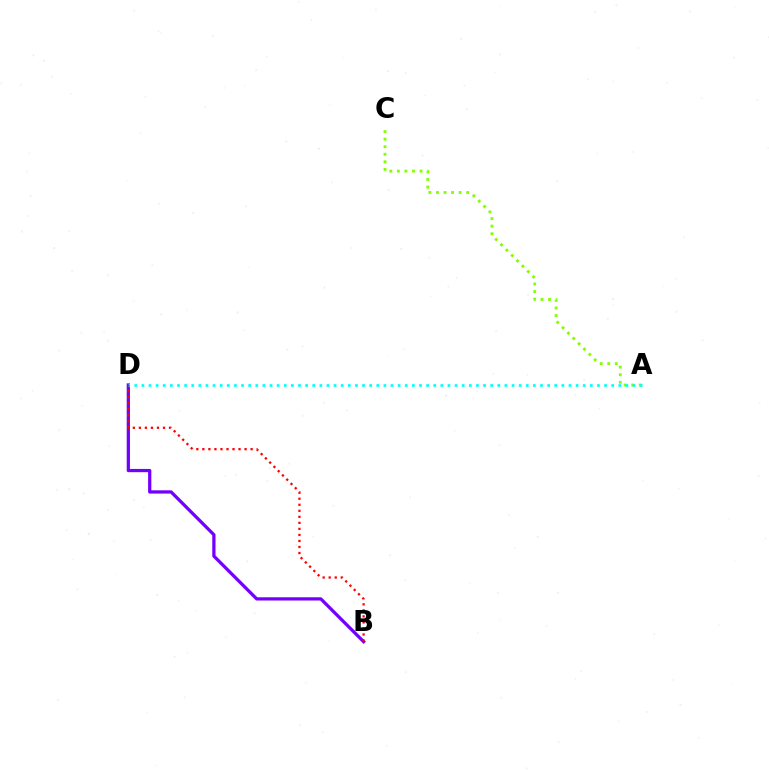{('B', 'D'): [{'color': '#7200ff', 'line_style': 'solid', 'thickness': 2.34}, {'color': '#ff0000', 'line_style': 'dotted', 'thickness': 1.64}], ('A', 'C'): [{'color': '#84ff00', 'line_style': 'dotted', 'thickness': 2.05}], ('A', 'D'): [{'color': '#00fff6', 'line_style': 'dotted', 'thickness': 1.93}]}